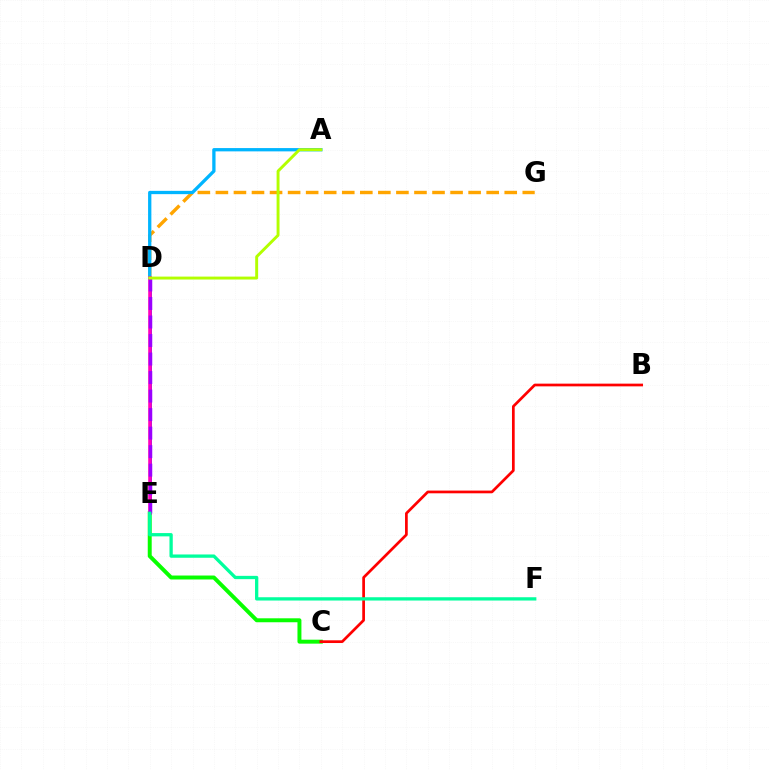{('D', 'E'): [{'color': '#0010ff', 'line_style': 'solid', 'thickness': 1.9}, {'color': '#ff00bd', 'line_style': 'solid', 'thickness': 2.58}, {'color': '#9b00ff', 'line_style': 'dashed', 'thickness': 2.52}], ('D', 'G'): [{'color': '#ffa500', 'line_style': 'dashed', 'thickness': 2.45}], ('A', 'D'): [{'color': '#00b5ff', 'line_style': 'solid', 'thickness': 2.37}, {'color': '#b3ff00', 'line_style': 'solid', 'thickness': 2.1}], ('C', 'E'): [{'color': '#08ff00', 'line_style': 'solid', 'thickness': 2.85}], ('B', 'C'): [{'color': '#ff0000', 'line_style': 'solid', 'thickness': 1.95}], ('E', 'F'): [{'color': '#00ff9d', 'line_style': 'solid', 'thickness': 2.37}]}